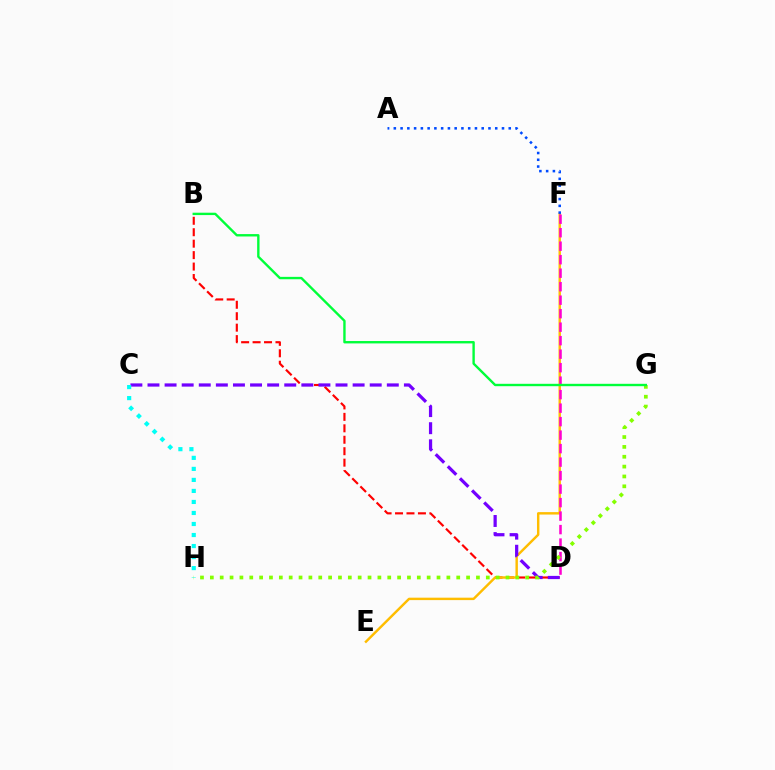{('B', 'D'): [{'color': '#ff0000', 'line_style': 'dashed', 'thickness': 1.56}], ('E', 'F'): [{'color': '#ffbd00', 'line_style': 'solid', 'thickness': 1.75}], ('C', 'D'): [{'color': '#7200ff', 'line_style': 'dashed', 'thickness': 2.32}], ('C', 'H'): [{'color': '#00fff6', 'line_style': 'dotted', 'thickness': 2.99}], ('D', 'F'): [{'color': '#ff00cf', 'line_style': 'dashed', 'thickness': 1.83}], ('G', 'H'): [{'color': '#84ff00', 'line_style': 'dotted', 'thickness': 2.68}], ('B', 'G'): [{'color': '#00ff39', 'line_style': 'solid', 'thickness': 1.72}], ('A', 'F'): [{'color': '#004bff', 'line_style': 'dotted', 'thickness': 1.84}]}